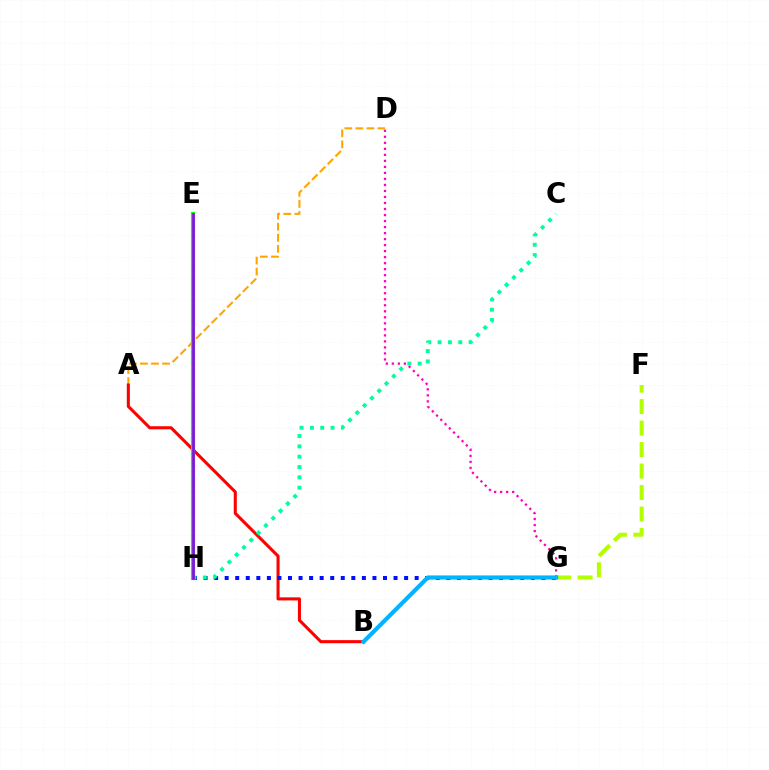{('A', 'D'): [{'color': '#ffa500', 'line_style': 'dashed', 'thickness': 1.5}], ('F', 'G'): [{'color': '#b3ff00', 'line_style': 'dashed', 'thickness': 2.92}], ('D', 'G'): [{'color': '#ff00bd', 'line_style': 'dotted', 'thickness': 1.63}], ('A', 'B'): [{'color': '#ff0000', 'line_style': 'solid', 'thickness': 2.21}], ('G', 'H'): [{'color': '#0010ff', 'line_style': 'dotted', 'thickness': 2.87}], ('C', 'H'): [{'color': '#00ff9d', 'line_style': 'dotted', 'thickness': 2.81}], ('B', 'G'): [{'color': '#00b5ff', 'line_style': 'solid', 'thickness': 2.98}], ('E', 'H'): [{'color': '#08ff00', 'line_style': 'solid', 'thickness': 2.99}, {'color': '#9b00ff', 'line_style': 'solid', 'thickness': 1.92}]}